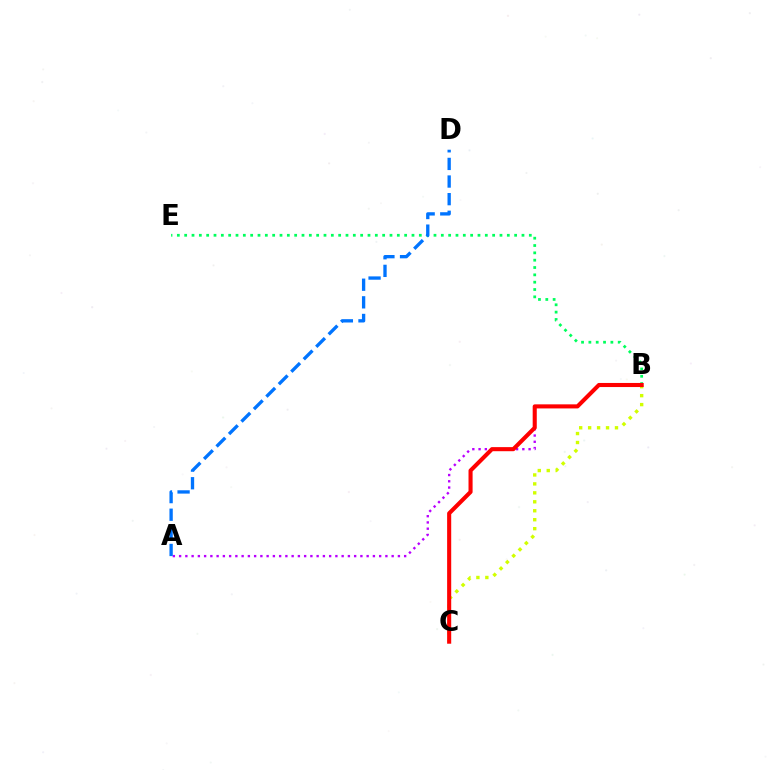{('A', 'B'): [{'color': '#b900ff', 'line_style': 'dotted', 'thickness': 1.7}], ('B', 'C'): [{'color': '#d1ff00', 'line_style': 'dotted', 'thickness': 2.43}, {'color': '#ff0000', 'line_style': 'solid', 'thickness': 2.94}], ('B', 'E'): [{'color': '#00ff5c', 'line_style': 'dotted', 'thickness': 1.99}], ('A', 'D'): [{'color': '#0074ff', 'line_style': 'dashed', 'thickness': 2.39}]}